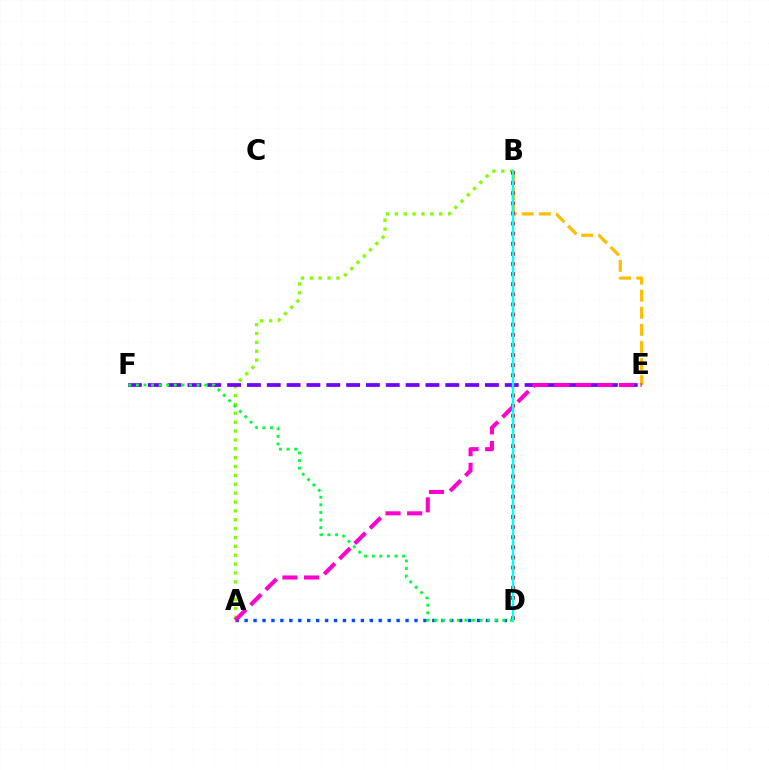{('A', 'D'): [{'color': '#004bff', 'line_style': 'dotted', 'thickness': 2.43}], ('B', 'E'): [{'color': '#ffbd00', 'line_style': 'dashed', 'thickness': 2.32}], ('A', 'B'): [{'color': '#84ff00', 'line_style': 'dotted', 'thickness': 2.41}], ('B', 'D'): [{'color': '#ff0000', 'line_style': 'dotted', 'thickness': 2.75}, {'color': '#00fff6', 'line_style': 'solid', 'thickness': 1.71}], ('E', 'F'): [{'color': '#7200ff', 'line_style': 'dashed', 'thickness': 2.69}], ('D', 'F'): [{'color': '#00ff39', 'line_style': 'dotted', 'thickness': 2.06}], ('A', 'E'): [{'color': '#ff00cf', 'line_style': 'dashed', 'thickness': 2.94}]}